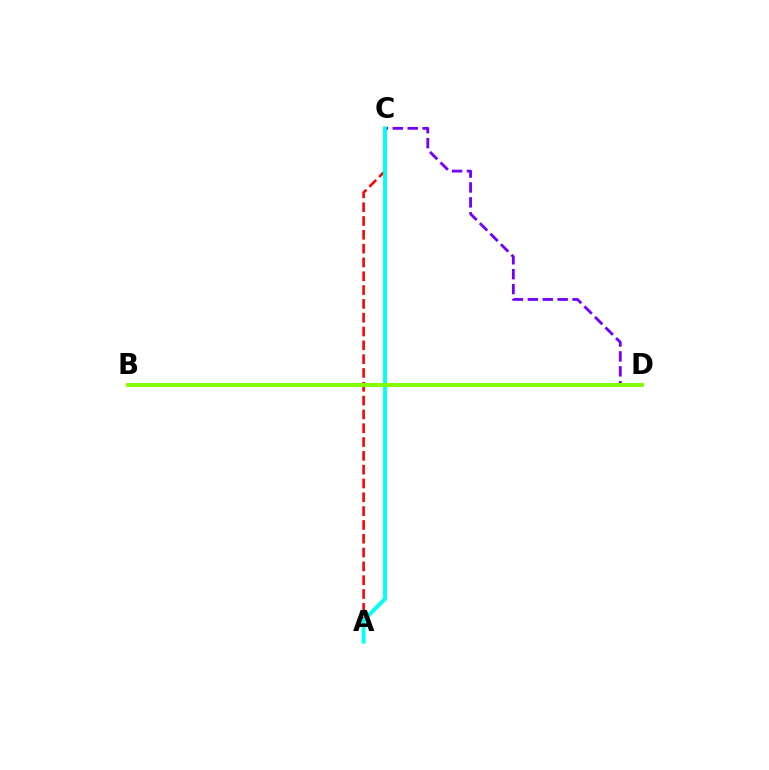{('A', 'C'): [{'color': '#ff0000', 'line_style': 'dashed', 'thickness': 1.88}, {'color': '#00fff6', 'line_style': 'solid', 'thickness': 2.79}], ('C', 'D'): [{'color': '#7200ff', 'line_style': 'dashed', 'thickness': 2.03}], ('B', 'D'): [{'color': '#84ff00', 'line_style': 'solid', 'thickness': 2.85}]}